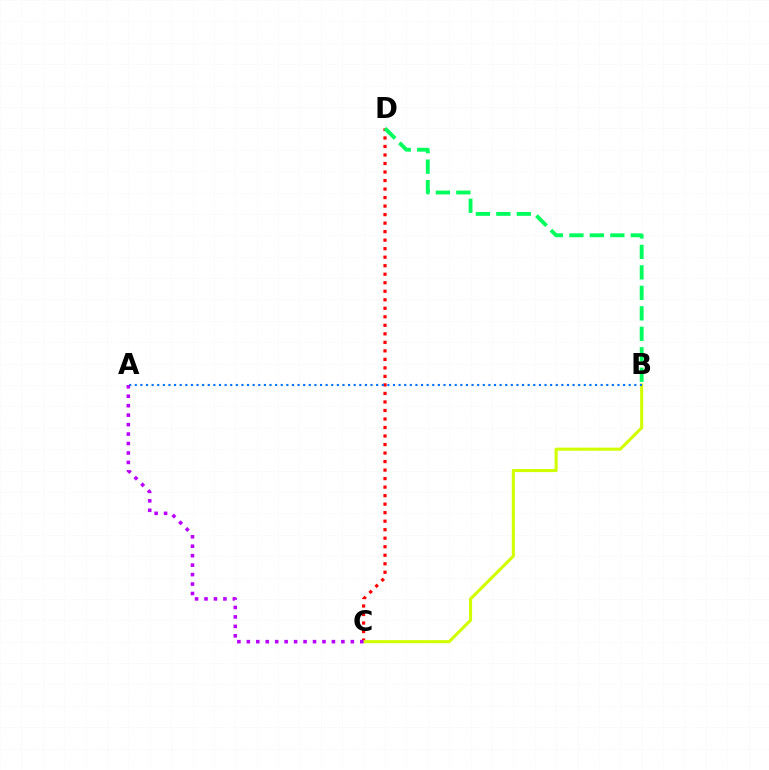{('C', 'D'): [{'color': '#ff0000', 'line_style': 'dotted', 'thickness': 2.31}], ('B', 'C'): [{'color': '#d1ff00', 'line_style': 'solid', 'thickness': 2.22}], ('B', 'D'): [{'color': '#00ff5c', 'line_style': 'dashed', 'thickness': 2.78}], ('A', 'B'): [{'color': '#0074ff', 'line_style': 'dotted', 'thickness': 1.52}], ('A', 'C'): [{'color': '#b900ff', 'line_style': 'dotted', 'thickness': 2.57}]}